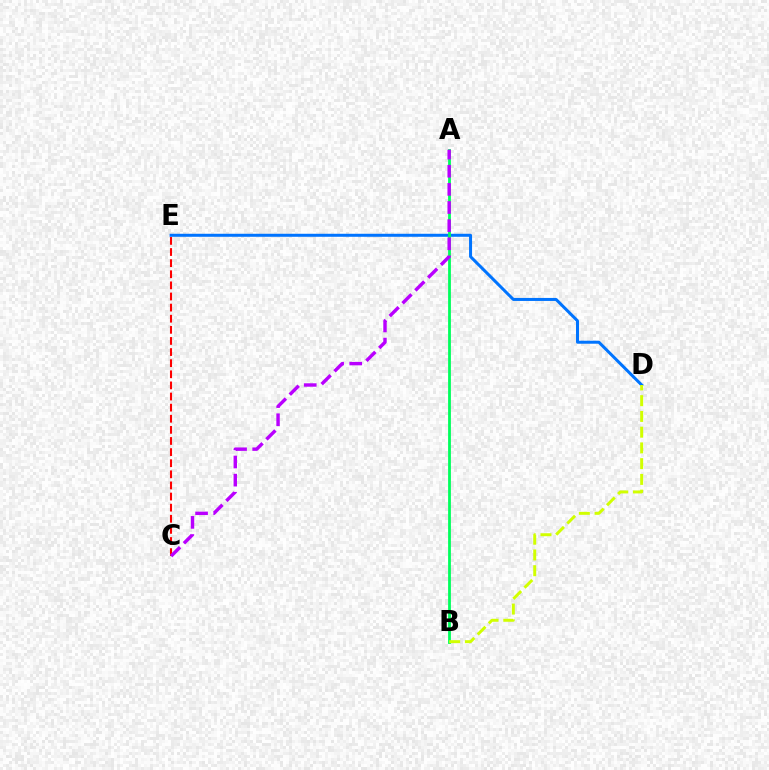{('D', 'E'): [{'color': '#0074ff', 'line_style': 'solid', 'thickness': 2.17}], ('C', 'E'): [{'color': '#ff0000', 'line_style': 'dashed', 'thickness': 1.51}], ('A', 'B'): [{'color': '#00ff5c', 'line_style': 'solid', 'thickness': 2.02}], ('B', 'D'): [{'color': '#d1ff00', 'line_style': 'dashed', 'thickness': 2.14}], ('A', 'C'): [{'color': '#b900ff', 'line_style': 'dashed', 'thickness': 2.46}]}